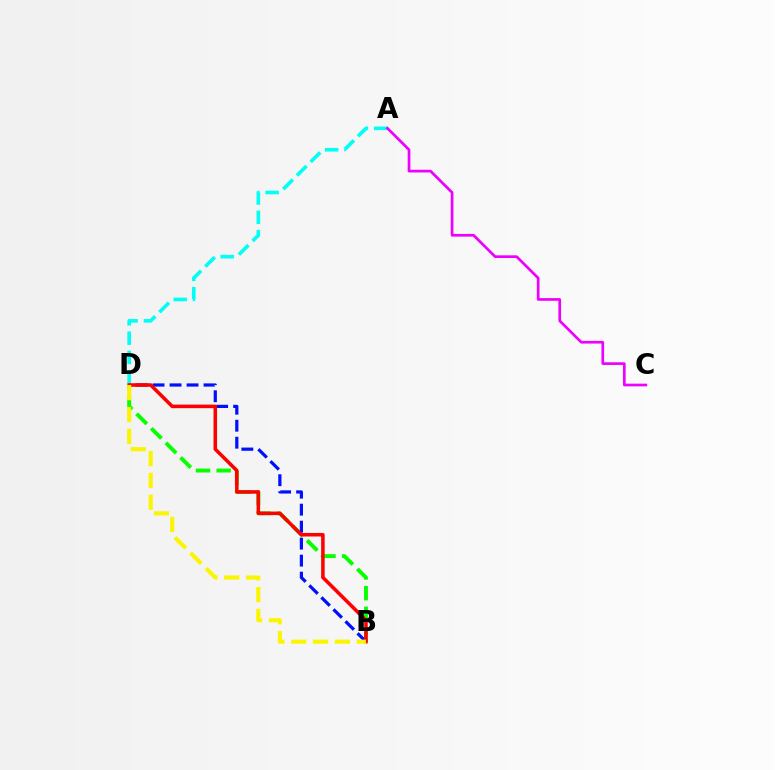{('A', 'D'): [{'color': '#00fff6', 'line_style': 'dashed', 'thickness': 2.62}], ('B', 'D'): [{'color': '#08ff00', 'line_style': 'dashed', 'thickness': 2.81}, {'color': '#0010ff', 'line_style': 'dashed', 'thickness': 2.31}, {'color': '#ff0000', 'line_style': 'solid', 'thickness': 2.55}, {'color': '#fcf500', 'line_style': 'dashed', 'thickness': 2.97}], ('A', 'C'): [{'color': '#ee00ff', 'line_style': 'solid', 'thickness': 1.94}]}